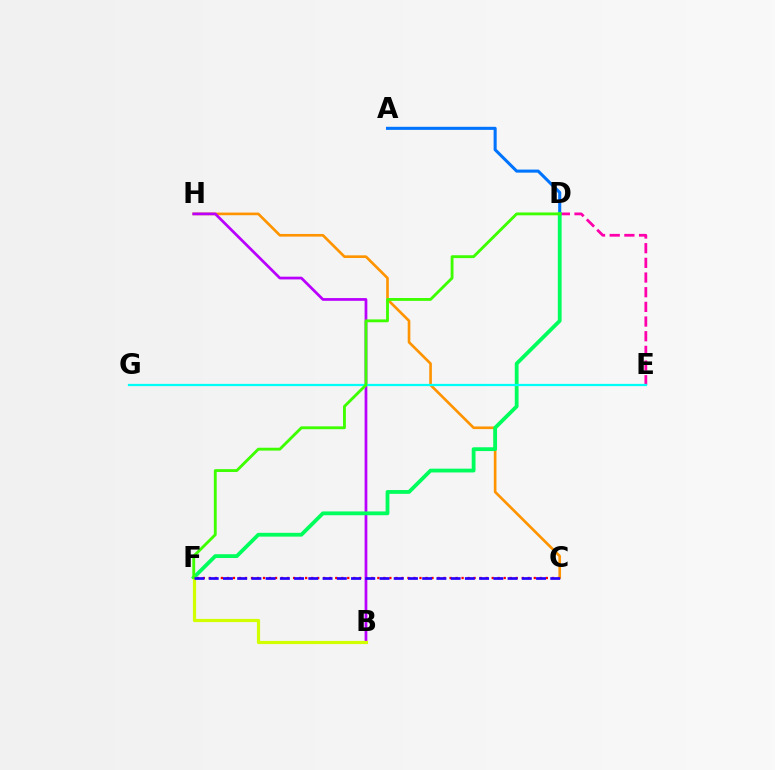{('D', 'E'): [{'color': '#ff00ac', 'line_style': 'dashed', 'thickness': 1.99}], ('C', 'F'): [{'color': '#ff0000', 'line_style': 'dotted', 'thickness': 1.63}, {'color': '#2500ff', 'line_style': 'dashed', 'thickness': 1.93}], ('A', 'D'): [{'color': '#0074ff', 'line_style': 'solid', 'thickness': 2.21}], ('C', 'H'): [{'color': '#ff9400', 'line_style': 'solid', 'thickness': 1.91}], ('B', 'H'): [{'color': '#b900ff', 'line_style': 'solid', 'thickness': 1.97}], ('D', 'F'): [{'color': '#00ff5c', 'line_style': 'solid', 'thickness': 2.74}, {'color': '#3dff00', 'line_style': 'solid', 'thickness': 2.05}], ('E', 'G'): [{'color': '#00fff6', 'line_style': 'solid', 'thickness': 1.62}], ('B', 'F'): [{'color': '#d1ff00', 'line_style': 'solid', 'thickness': 2.31}]}